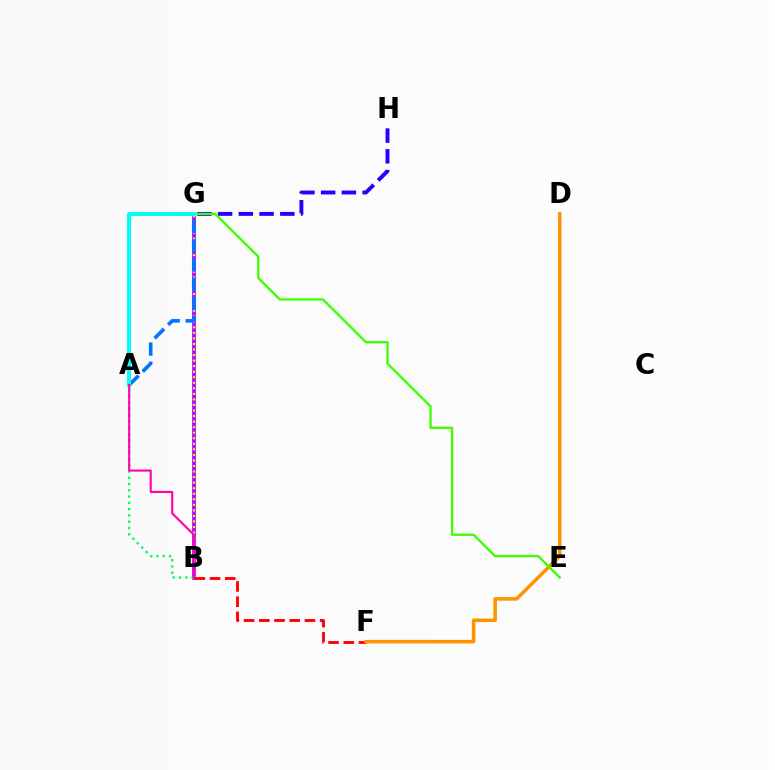{('B', 'G'): [{'color': '#b900ff', 'line_style': 'solid', 'thickness': 2.68}, {'color': '#d1ff00', 'line_style': 'dotted', 'thickness': 1.51}], ('B', 'F'): [{'color': '#ff0000', 'line_style': 'dashed', 'thickness': 2.07}], ('A', 'G'): [{'color': '#0074ff', 'line_style': 'dashed', 'thickness': 2.59}, {'color': '#00fff6', 'line_style': 'solid', 'thickness': 2.89}], ('D', 'F'): [{'color': '#ff9400', 'line_style': 'solid', 'thickness': 2.55}], ('G', 'H'): [{'color': '#2500ff', 'line_style': 'dashed', 'thickness': 2.82}], ('A', 'B'): [{'color': '#00ff5c', 'line_style': 'dotted', 'thickness': 1.7}, {'color': '#ff00ac', 'line_style': 'solid', 'thickness': 1.51}], ('E', 'G'): [{'color': '#3dff00', 'line_style': 'solid', 'thickness': 1.69}]}